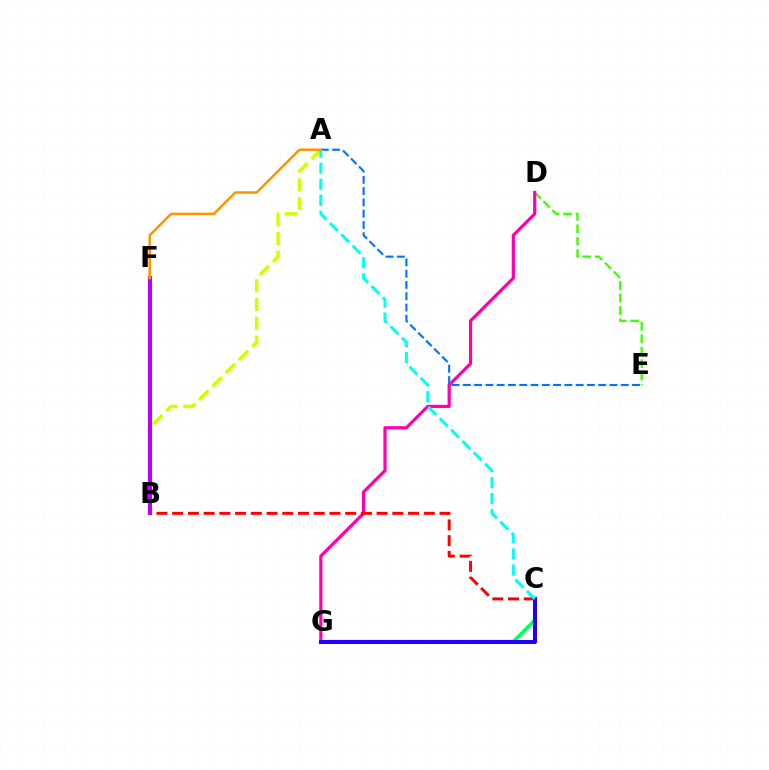{('D', 'E'): [{'color': '#3dff00', 'line_style': 'dashed', 'thickness': 1.69}], ('A', 'E'): [{'color': '#0074ff', 'line_style': 'dashed', 'thickness': 1.53}], ('A', 'B'): [{'color': '#d1ff00', 'line_style': 'dashed', 'thickness': 2.55}], ('D', 'G'): [{'color': '#ff00ac', 'line_style': 'solid', 'thickness': 2.3}], ('B', 'C'): [{'color': '#ff0000', 'line_style': 'dashed', 'thickness': 2.14}], ('B', 'F'): [{'color': '#b900ff', 'line_style': 'solid', 'thickness': 2.92}], ('C', 'G'): [{'color': '#00ff5c', 'line_style': 'solid', 'thickness': 2.53}, {'color': '#2500ff', 'line_style': 'solid', 'thickness': 2.91}], ('A', 'C'): [{'color': '#00fff6', 'line_style': 'dashed', 'thickness': 2.18}], ('A', 'F'): [{'color': '#ff9400', 'line_style': 'solid', 'thickness': 1.81}]}